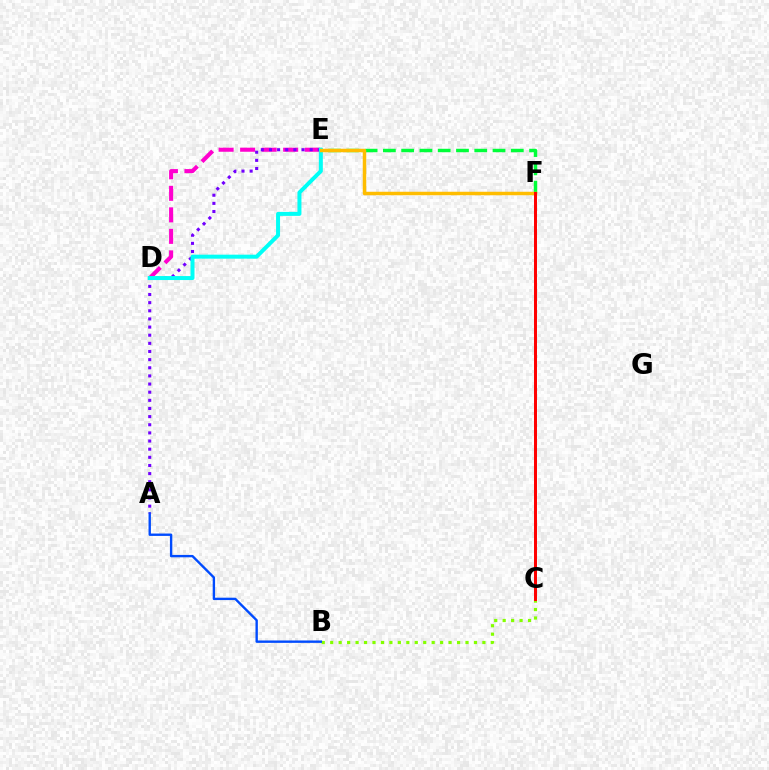{('B', 'C'): [{'color': '#84ff00', 'line_style': 'dotted', 'thickness': 2.3}], ('E', 'F'): [{'color': '#00ff39', 'line_style': 'dashed', 'thickness': 2.48}, {'color': '#ffbd00', 'line_style': 'solid', 'thickness': 2.51}], ('D', 'E'): [{'color': '#ff00cf', 'line_style': 'dashed', 'thickness': 2.92}, {'color': '#00fff6', 'line_style': 'solid', 'thickness': 2.87}], ('A', 'B'): [{'color': '#004bff', 'line_style': 'solid', 'thickness': 1.71}], ('A', 'E'): [{'color': '#7200ff', 'line_style': 'dotted', 'thickness': 2.21}], ('C', 'F'): [{'color': '#ff0000', 'line_style': 'solid', 'thickness': 2.15}]}